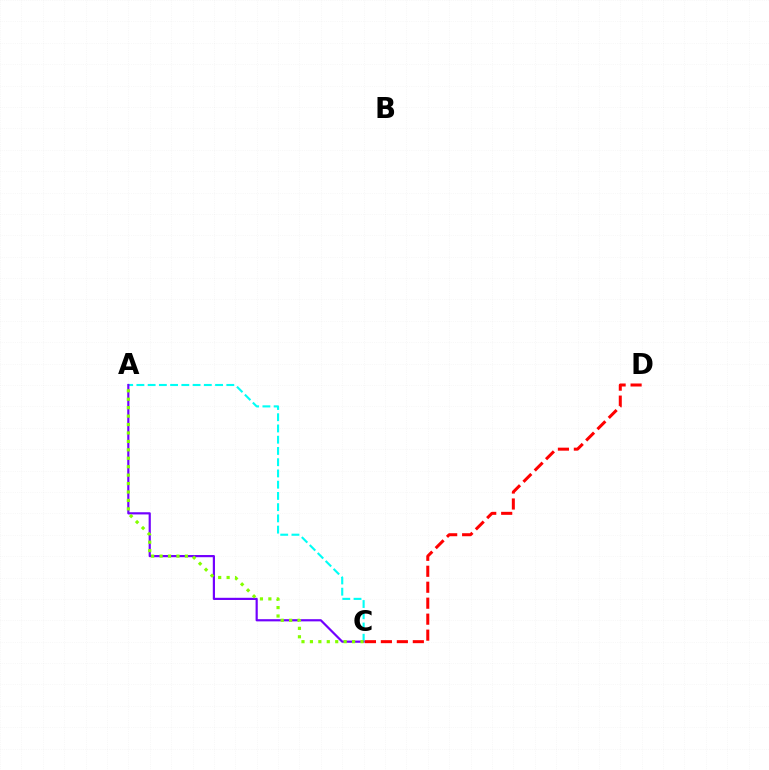{('A', 'C'): [{'color': '#00fff6', 'line_style': 'dashed', 'thickness': 1.53}, {'color': '#7200ff', 'line_style': 'solid', 'thickness': 1.58}, {'color': '#84ff00', 'line_style': 'dotted', 'thickness': 2.29}], ('C', 'D'): [{'color': '#ff0000', 'line_style': 'dashed', 'thickness': 2.17}]}